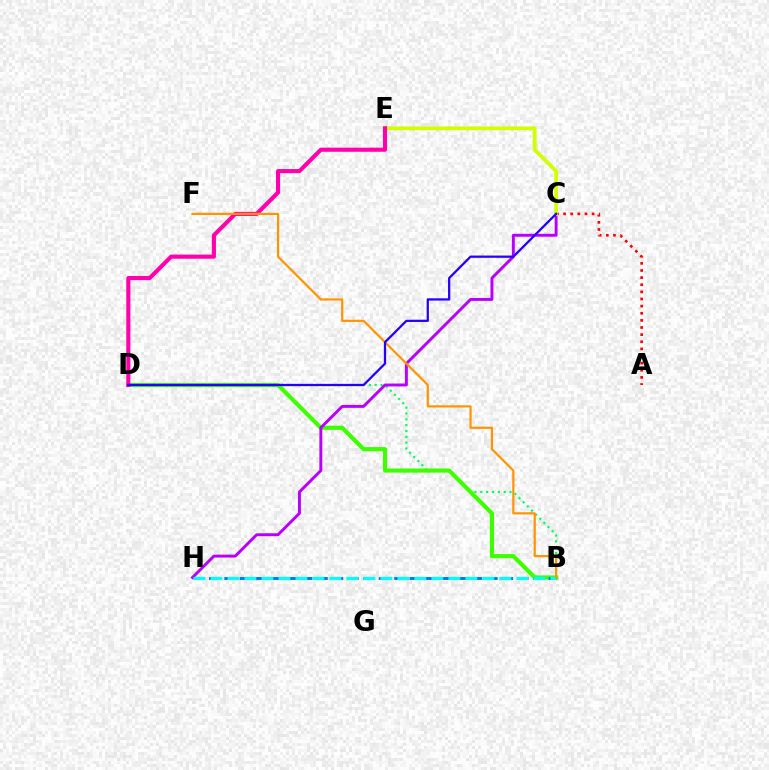{('B', 'D'): [{'color': '#00ff5c', 'line_style': 'dotted', 'thickness': 1.58}, {'color': '#3dff00', 'line_style': 'solid', 'thickness': 2.99}], ('A', 'C'): [{'color': '#ff0000', 'line_style': 'dotted', 'thickness': 1.94}], ('C', 'H'): [{'color': '#b900ff', 'line_style': 'solid', 'thickness': 2.11}], ('C', 'E'): [{'color': '#d1ff00', 'line_style': 'solid', 'thickness': 2.72}], ('D', 'E'): [{'color': '#ff00ac', 'line_style': 'solid', 'thickness': 2.96}], ('B', 'H'): [{'color': '#0074ff', 'line_style': 'dashed', 'thickness': 2.1}, {'color': '#00fff6', 'line_style': 'dashed', 'thickness': 2.31}], ('B', 'F'): [{'color': '#ff9400', 'line_style': 'solid', 'thickness': 1.58}], ('C', 'D'): [{'color': '#2500ff', 'line_style': 'solid', 'thickness': 1.63}]}